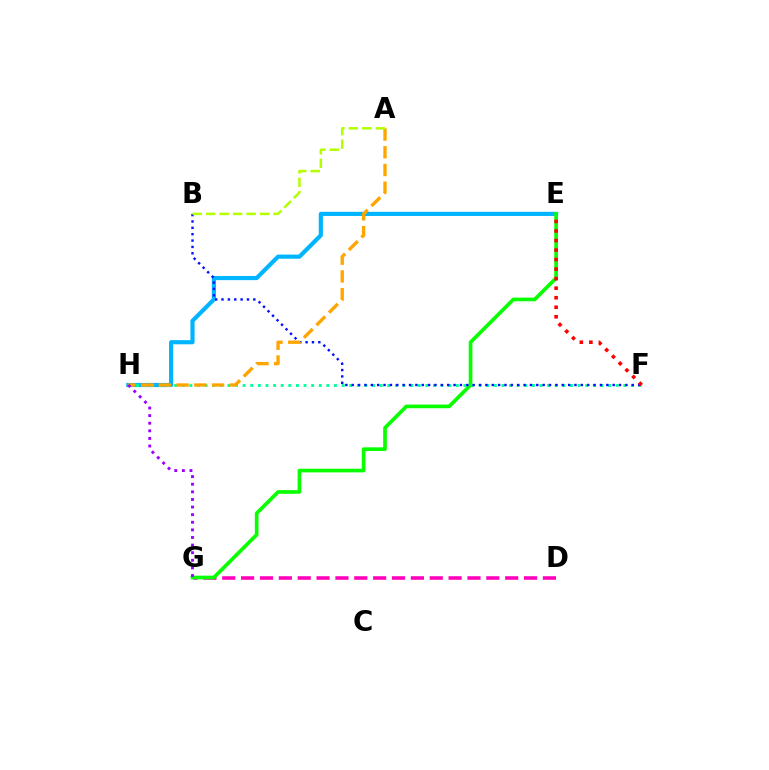{('E', 'H'): [{'color': '#00b5ff', 'line_style': 'solid', 'thickness': 3.0}], ('D', 'G'): [{'color': '#ff00bd', 'line_style': 'dashed', 'thickness': 2.56}], ('E', 'G'): [{'color': '#08ff00', 'line_style': 'solid', 'thickness': 2.64}], ('F', 'H'): [{'color': '#00ff9d', 'line_style': 'dotted', 'thickness': 2.07}], ('B', 'F'): [{'color': '#0010ff', 'line_style': 'dotted', 'thickness': 1.73}], ('E', 'F'): [{'color': '#ff0000', 'line_style': 'dotted', 'thickness': 2.59}], ('A', 'H'): [{'color': '#ffa500', 'line_style': 'dashed', 'thickness': 2.41}], ('G', 'H'): [{'color': '#9b00ff', 'line_style': 'dotted', 'thickness': 2.07}], ('A', 'B'): [{'color': '#b3ff00', 'line_style': 'dashed', 'thickness': 1.83}]}